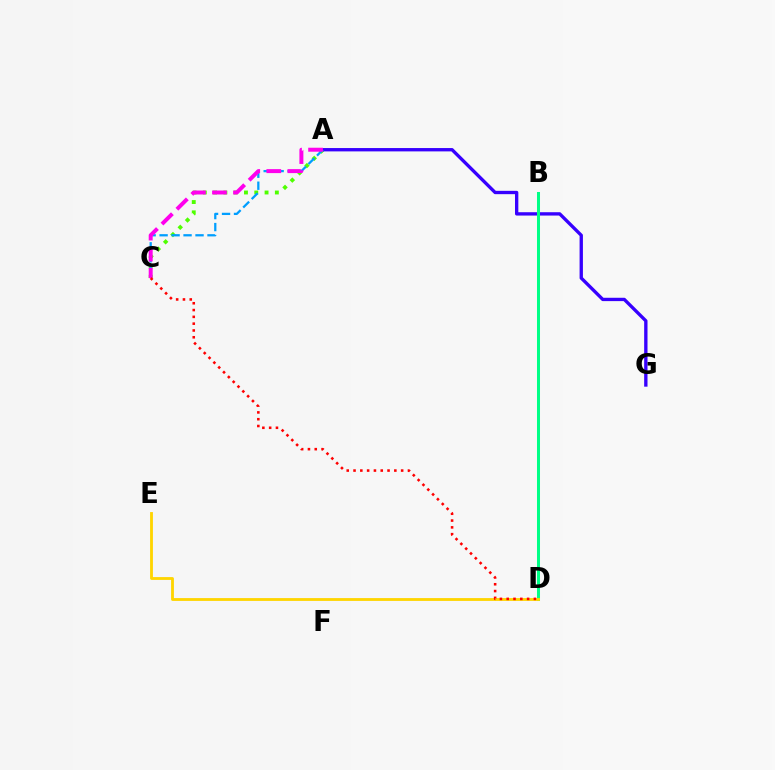{('A', 'C'): [{'color': '#4fff00', 'line_style': 'dotted', 'thickness': 2.8}, {'color': '#009eff', 'line_style': 'dashed', 'thickness': 1.63}, {'color': '#ff00ed', 'line_style': 'dashed', 'thickness': 2.86}], ('A', 'G'): [{'color': '#3700ff', 'line_style': 'solid', 'thickness': 2.4}], ('B', 'D'): [{'color': '#00ff86', 'line_style': 'solid', 'thickness': 2.17}], ('D', 'E'): [{'color': '#ffd500', 'line_style': 'solid', 'thickness': 2.04}], ('C', 'D'): [{'color': '#ff0000', 'line_style': 'dotted', 'thickness': 1.85}]}